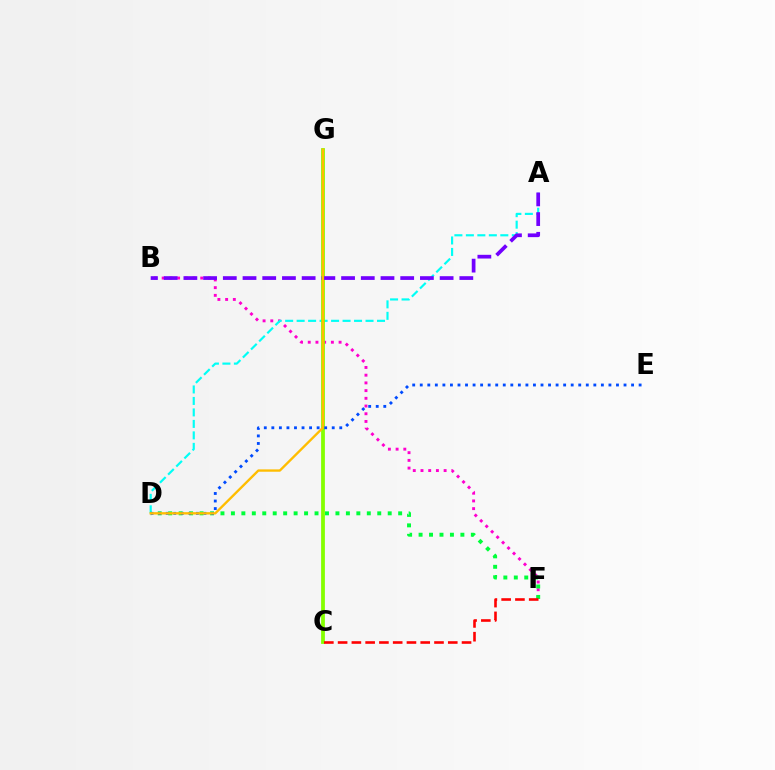{('B', 'F'): [{'color': '#ff00cf', 'line_style': 'dotted', 'thickness': 2.1}], ('A', 'D'): [{'color': '#00fff6', 'line_style': 'dashed', 'thickness': 1.56}], ('D', 'F'): [{'color': '#00ff39', 'line_style': 'dotted', 'thickness': 2.84}], ('C', 'G'): [{'color': '#84ff00', 'line_style': 'solid', 'thickness': 2.72}], ('D', 'E'): [{'color': '#004bff', 'line_style': 'dotted', 'thickness': 2.05}], ('A', 'B'): [{'color': '#7200ff', 'line_style': 'dashed', 'thickness': 2.68}], ('C', 'F'): [{'color': '#ff0000', 'line_style': 'dashed', 'thickness': 1.87}], ('D', 'G'): [{'color': '#ffbd00', 'line_style': 'solid', 'thickness': 1.69}]}